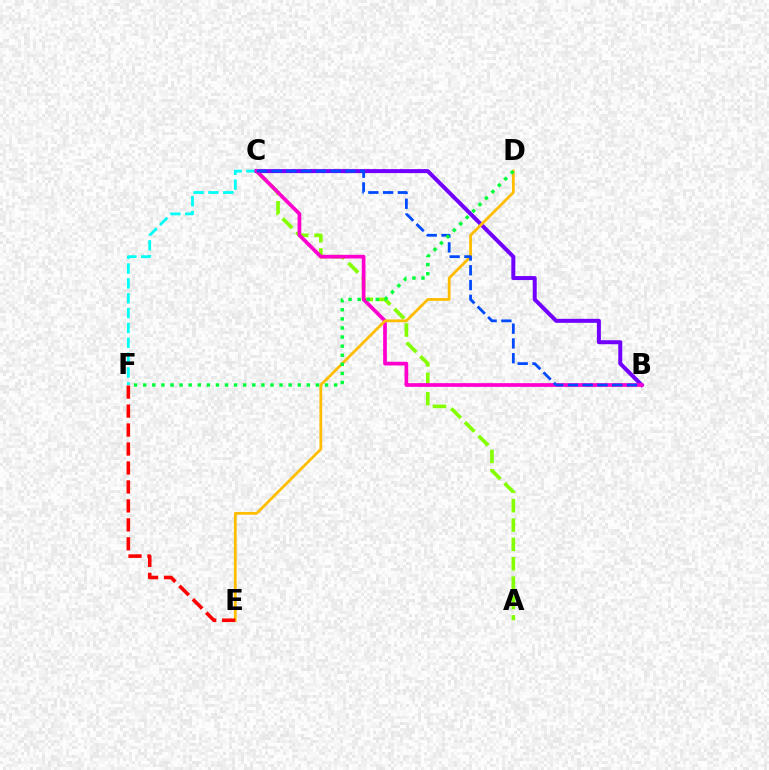{('A', 'C'): [{'color': '#84ff00', 'line_style': 'dashed', 'thickness': 2.63}], ('C', 'F'): [{'color': '#00fff6', 'line_style': 'dashed', 'thickness': 2.02}], ('B', 'C'): [{'color': '#7200ff', 'line_style': 'solid', 'thickness': 2.87}, {'color': '#ff00cf', 'line_style': 'solid', 'thickness': 2.67}, {'color': '#004bff', 'line_style': 'dashed', 'thickness': 2.01}], ('D', 'E'): [{'color': '#ffbd00', 'line_style': 'solid', 'thickness': 2.0}], ('E', 'F'): [{'color': '#ff0000', 'line_style': 'dashed', 'thickness': 2.58}], ('D', 'F'): [{'color': '#00ff39', 'line_style': 'dotted', 'thickness': 2.47}]}